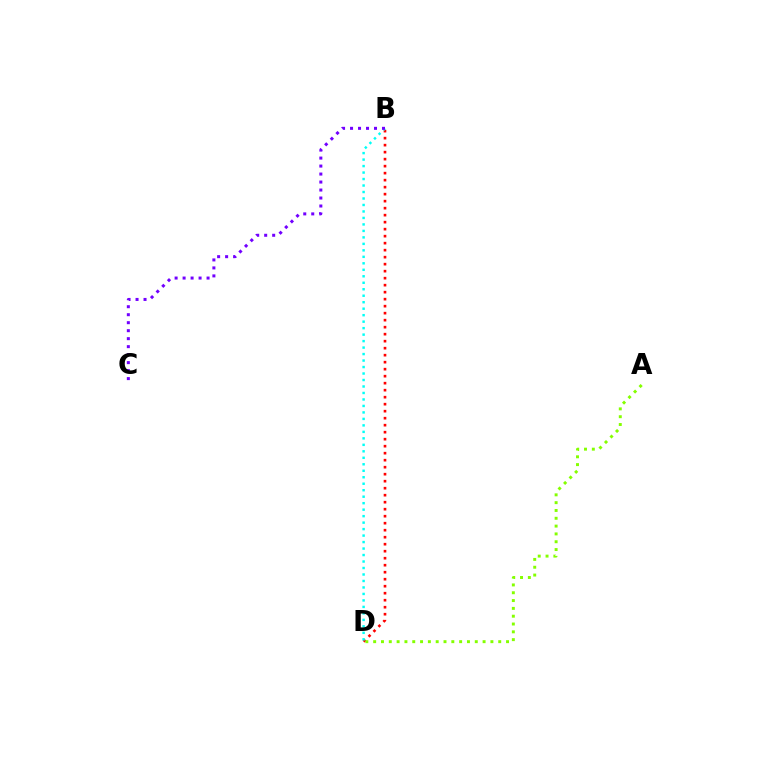{('B', 'D'): [{'color': '#ff0000', 'line_style': 'dotted', 'thickness': 1.9}, {'color': '#00fff6', 'line_style': 'dotted', 'thickness': 1.76}], ('B', 'C'): [{'color': '#7200ff', 'line_style': 'dotted', 'thickness': 2.17}], ('A', 'D'): [{'color': '#84ff00', 'line_style': 'dotted', 'thickness': 2.12}]}